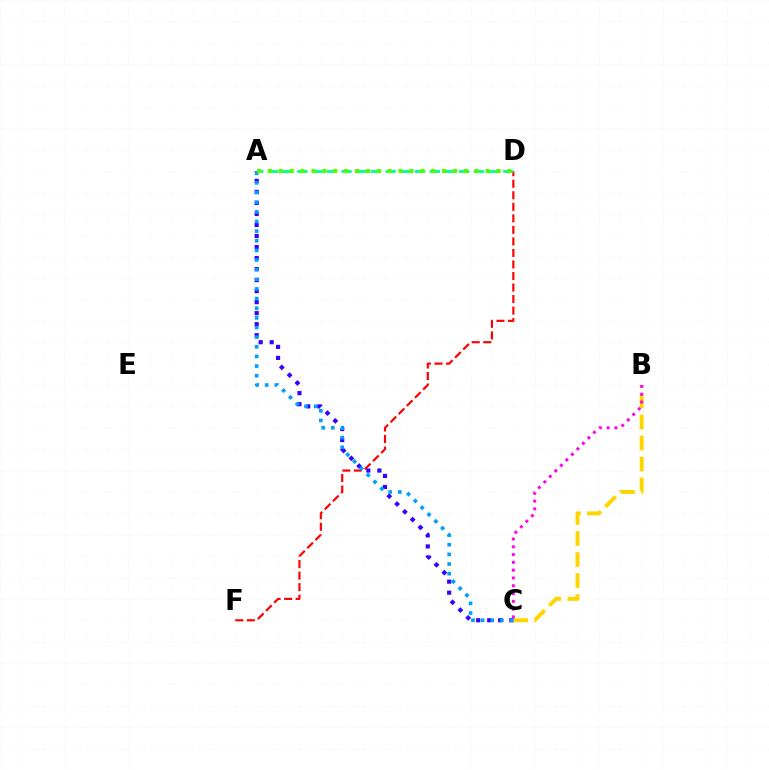{('D', 'F'): [{'color': '#ff0000', 'line_style': 'dashed', 'thickness': 1.57}], ('B', 'C'): [{'color': '#ffd500', 'line_style': 'dashed', 'thickness': 2.85}, {'color': '#ff00ed', 'line_style': 'dotted', 'thickness': 2.12}], ('A', 'C'): [{'color': '#3700ff', 'line_style': 'dotted', 'thickness': 2.99}, {'color': '#009eff', 'line_style': 'dotted', 'thickness': 2.62}], ('A', 'D'): [{'color': '#00ff86', 'line_style': 'dashed', 'thickness': 2.0}, {'color': '#4fff00', 'line_style': 'dotted', 'thickness': 2.96}]}